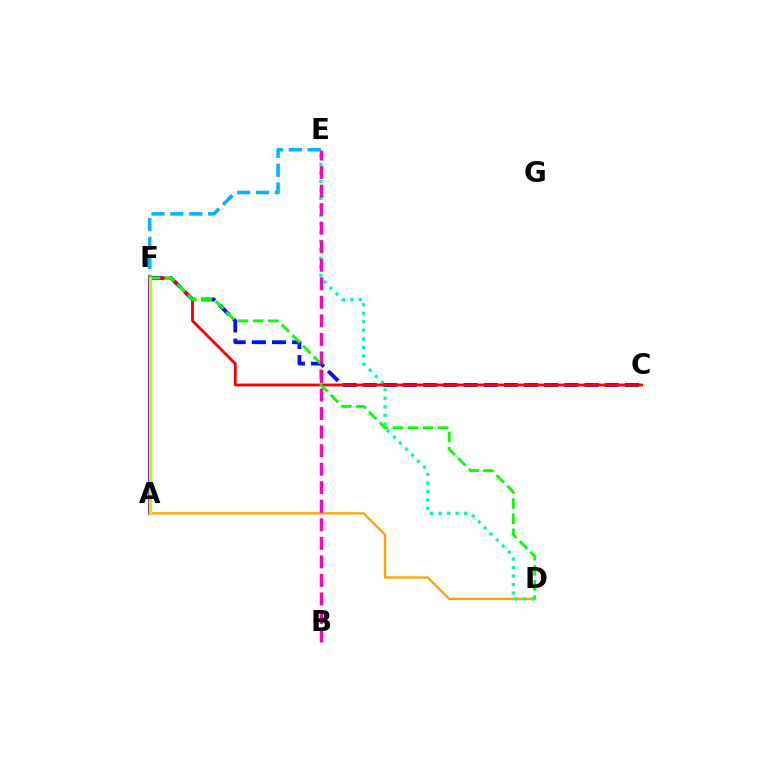{('A', 'D'): [{'color': '#ffa500', 'line_style': 'solid', 'thickness': 1.68}], ('C', 'F'): [{'color': '#0010ff', 'line_style': 'dashed', 'thickness': 2.74}, {'color': '#ff0000', 'line_style': 'solid', 'thickness': 2.07}], ('A', 'F'): [{'color': '#9b00ff', 'line_style': 'solid', 'thickness': 2.86}, {'color': '#b3ff00', 'line_style': 'solid', 'thickness': 2.4}], ('E', 'F'): [{'color': '#00b5ff', 'line_style': 'dashed', 'thickness': 2.57}], ('D', 'E'): [{'color': '#00ff9d', 'line_style': 'dotted', 'thickness': 2.32}], ('D', 'F'): [{'color': '#08ff00', 'line_style': 'dashed', 'thickness': 2.05}], ('B', 'E'): [{'color': '#ff00bd', 'line_style': 'dashed', 'thickness': 2.52}]}